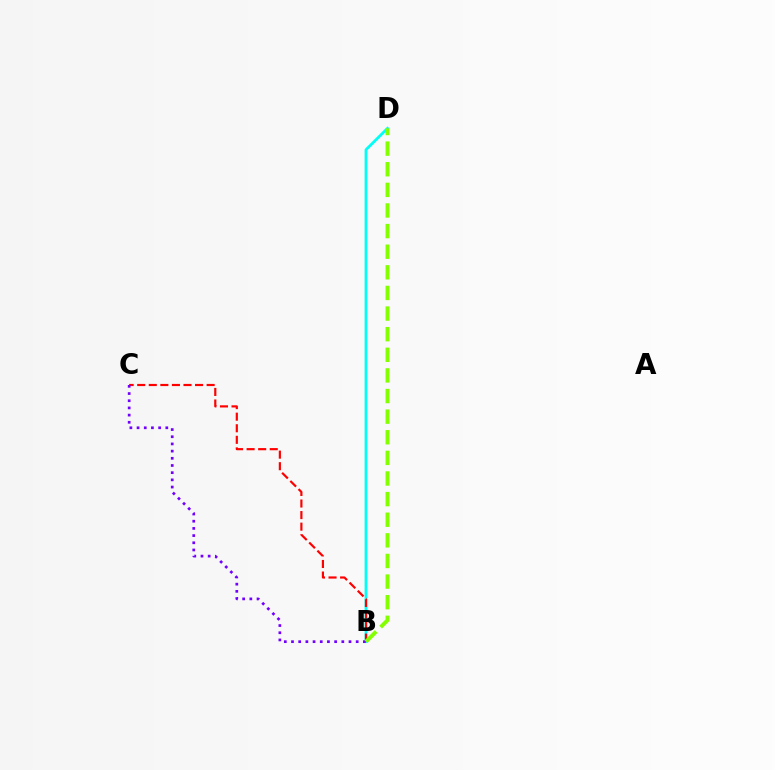{('B', 'D'): [{'color': '#00fff6', 'line_style': 'solid', 'thickness': 1.99}, {'color': '#84ff00', 'line_style': 'dashed', 'thickness': 2.8}], ('B', 'C'): [{'color': '#ff0000', 'line_style': 'dashed', 'thickness': 1.57}, {'color': '#7200ff', 'line_style': 'dotted', 'thickness': 1.95}]}